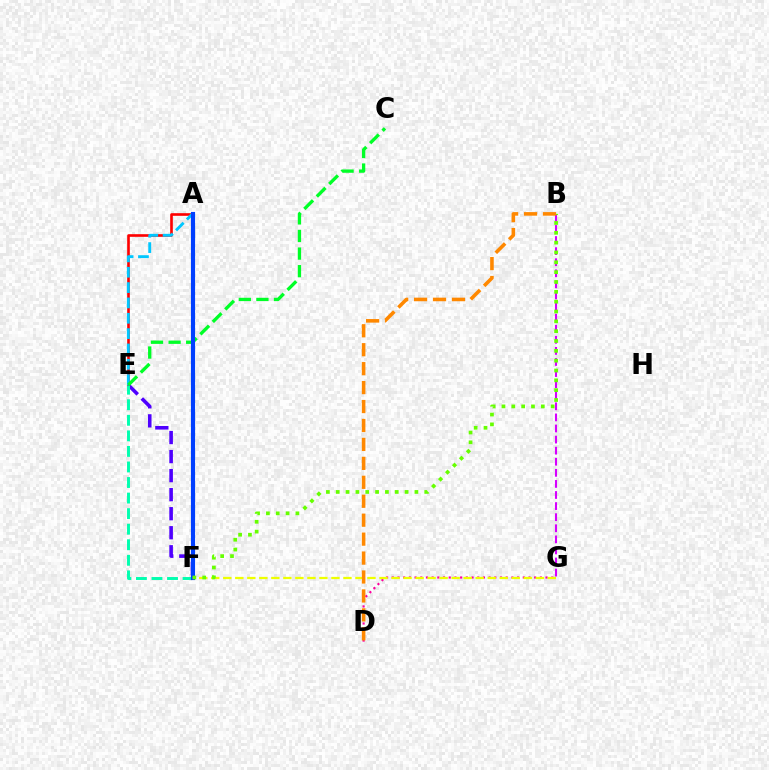{('D', 'G'): [{'color': '#ff00a0', 'line_style': 'dotted', 'thickness': 1.55}], ('A', 'E'): [{'color': '#ff0000', 'line_style': 'solid', 'thickness': 1.9}, {'color': '#00c7ff', 'line_style': 'dashed', 'thickness': 2.08}], ('F', 'G'): [{'color': '#eeff00', 'line_style': 'dashed', 'thickness': 1.63}], ('E', 'F'): [{'color': '#4f00ff', 'line_style': 'dashed', 'thickness': 2.59}, {'color': '#00ffaf', 'line_style': 'dashed', 'thickness': 2.11}], ('B', 'G'): [{'color': '#d600ff', 'line_style': 'dashed', 'thickness': 1.51}], ('C', 'E'): [{'color': '#00ff27', 'line_style': 'dashed', 'thickness': 2.39}], ('A', 'F'): [{'color': '#003fff', 'line_style': 'solid', 'thickness': 2.98}], ('B', 'F'): [{'color': '#66ff00', 'line_style': 'dotted', 'thickness': 2.67}], ('B', 'D'): [{'color': '#ff8800', 'line_style': 'dashed', 'thickness': 2.57}]}